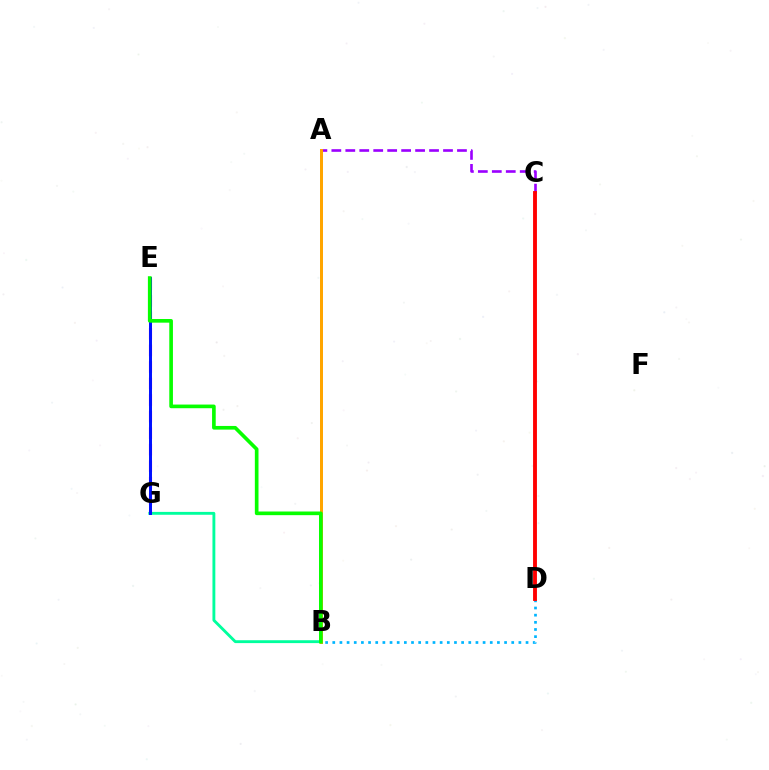{('B', 'G'): [{'color': '#00ff9d', 'line_style': 'solid', 'thickness': 2.06}], ('E', 'G'): [{'color': '#ff00bd', 'line_style': 'dashed', 'thickness': 2.25}, {'color': '#0010ff', 'line_style': 'solid', 'thickness': 2.14}], ('B', 'D'): [{'color': '#00b5ff', 'line_style': 'dotted', 'thickness': 1.94}], ('A', 'B'): [{'color': '#b3ff00', 'line_style': 'dotted', 'thickness': 1.94}, {'color': '#ffa500', 'line_style': 'solid', 'thickness': 2.16}], ('A', 'C'): [{'color': '#9b00ff', 'line_style': 'dashed', 'thickness': 1.9}], ('C', 'D'): [{'color': '#ff0000', 'line_style': 'solid', 'thickness': 2.79}], ('B', 'E'): [{'color': '#08ff00', 'line_style': 'solid', 'thickness': 2.63}]}